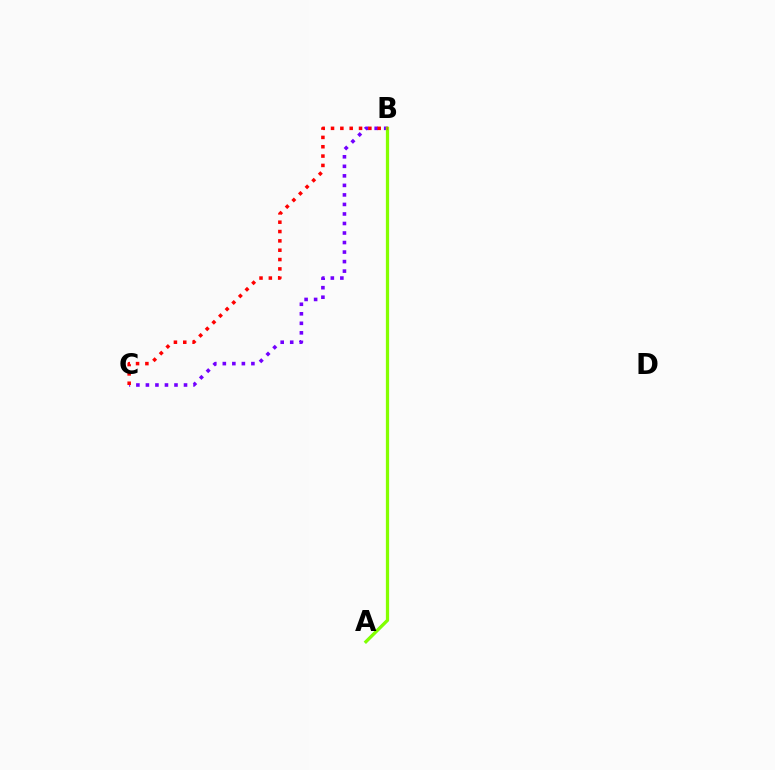{('B', 'C'): [{'color': '#7200ff', 'line_style': 'dotted', 'thickness': 2.59}, {'color': '#ff0000', 'line_style': 'dotted', 'thickness': 2.54}], ('A', 'B'): [{'color': '#00fff6', 'line_style': 'solid', 'thickness': 1.87}, {'color': '#84ff00', 'line_style': 'solid', 'thickness': 2.34}]}